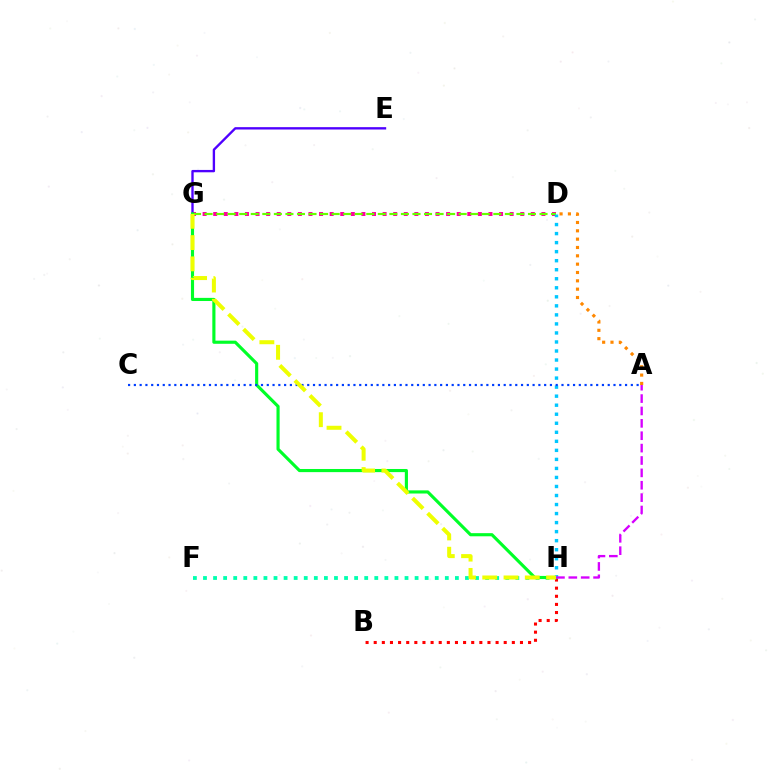{('D', 'G'): [{'color': '#ff00a0', 'line_style': 'dotted', 'thickness': 2.88}, {'color': '#66ff00', 'line_style': 'dashed', 'thickness': 1.57}], ('B', 'H'): [{'color': '#ff0000', 'line_style': 'dotted', 'thickness': 2.21}], ('E', 'G'): [{'color': '#4f00ff', 'line_style': 'solid', 'thickness': 1.7}], ('A', 'D'): [{'color': '#ff8800', 'line_style': 'dotted', 'thickness': 2.26}], ('F', 'H'): [{'color': '#00ffaf', 'line_style': 'dotted', 'thickness': 2.74}], ('G', 'H'): [{'color': '#00ff27', 'line_style': 'solid', 'thickness': 2.26}, {'color': '#eeff00', 'line_style': 'dashed', 'thickness': 2.89}], ('D', 'H'): [{'color': '#00c7ff', 'line_style': 'dotted', 'thickness': 2.45}], ('A', 'C'): [{'color': '#003fff', 'line_style': 'dotted', 'thickness': 1.57}], ('A', 'H'): [{'color': '#d600ff', 'line_style': 'dashed', 'thickness': 1.68}]}